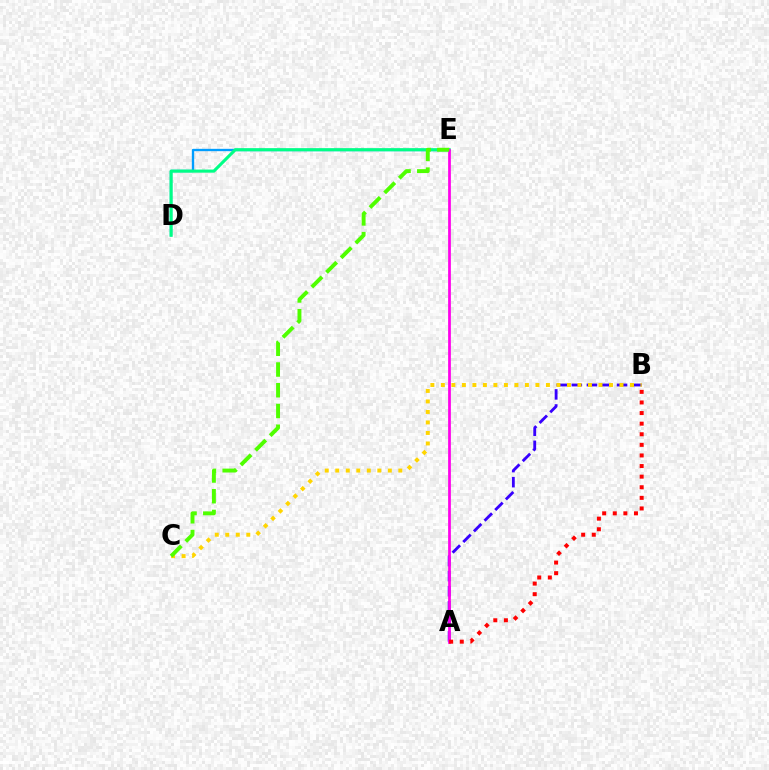{('A', 'B'): [{'color': '#3700ff', 'line_style': 'dashed', 'thickness': 2.05}, {'color': '#ff0000', 'line_style': 'dotted', 'thickness': 2.88}], ('D', 'E'): [{'color': '#009eff', 'line_style': 'solid', 'thickness': 1.69}, {'color': '#00ff86', 'line_style': 'solid', 'thickness': 2.23}], ('B', 'C'): [{'color': '#ffd500', 'line_style': 'dotted', 'thickness': 2.85}], ('A', 'E'): [{'color': '#ff00ed', 'line_style': 'solid', 'thickness': 1.97}], ('C', 'E'): [{'color': '#4fff00', 'line_style': 'dashed', 'thickness': 2.82}]}